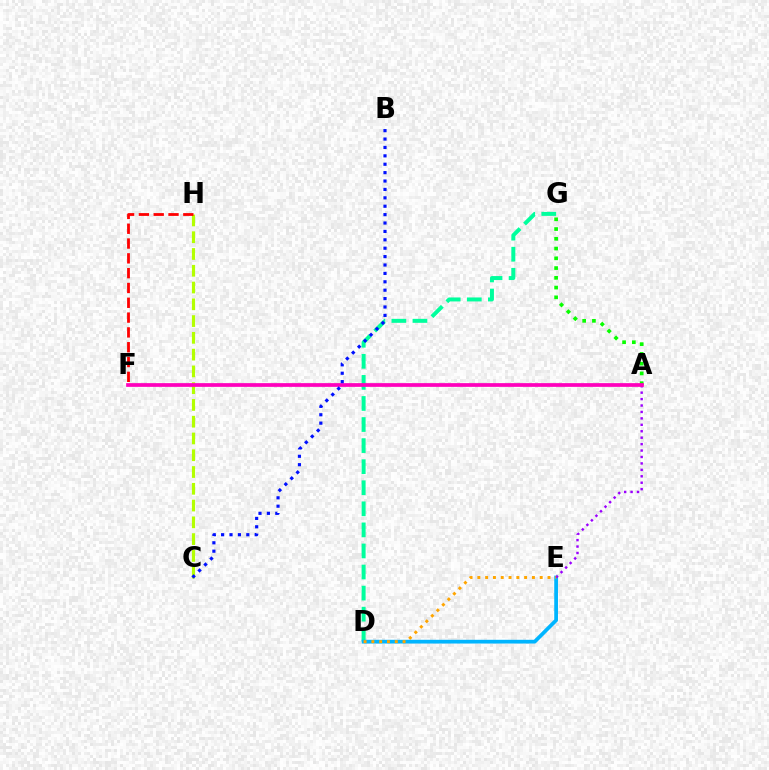{('D', 'G'): [{'color': '#00ff9d', 'line_style': 'dashed', 'thickness': 2.86}], ('D', 'E'): [{'color': '#00b5ff', 'line_style': 'solid', 'thickness': 2.69}, {'color': '#ffa500', 'line_style': 'dotted', 'thickness': 2.12}], ('C', 'H'): [{'color': '#b3ff00', 'line_style': 'dashed', 'thickness': 2.28}], ('A', 'E'): [{'color': '#9b00ff', 'line_style': 'dotted', 'thickness': 1.75}], ('A', 'G'): [{'color': '#08ff00', 'line_style': 'dotted', 'thickness': 2.65}], ('A', 'F'): [{'color': '#ff00bd', 'line_style': 'solid', 'thickness': 2.68}], ('F', 'H'): [{'color': '#ff0000', 'line_style': 'dashed', 'thickness': 2.01}], ('B', 'C'): [{'color': '#0010ff', 'line_style': 'dotted', 'thickness': 2.28}]}